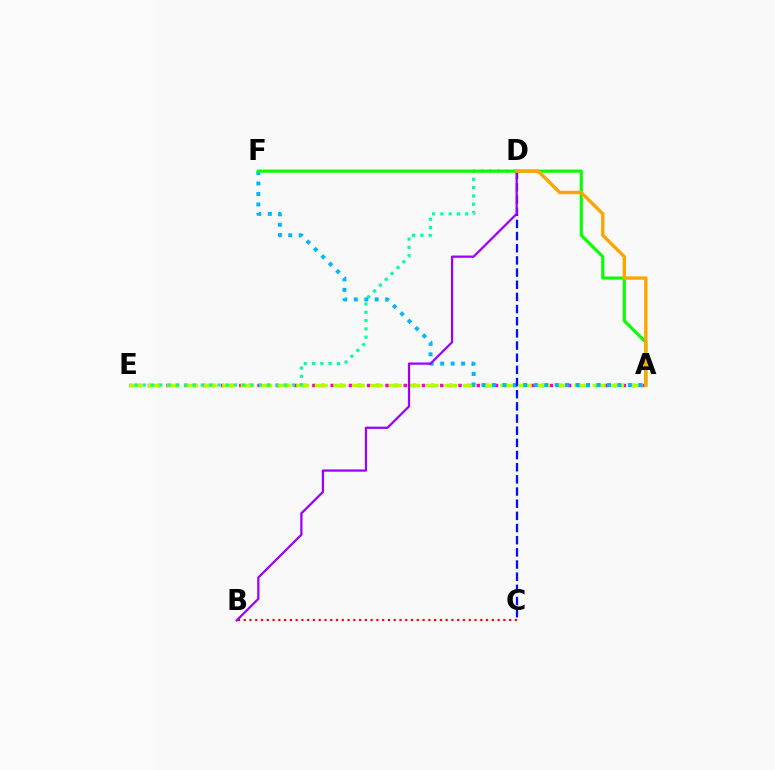{('A', 'E'): [{'color': '#ff00bd', 'line_style': 'dotted', 'thickness': 2.48}, {'color': '#b3ff00', 'line_style': 'dashed', 'thickness': 2.52}], ('D', 'E'): [{'color': '#00ff9d', 'line_style': 'dotted', 'thickness': 2.25}], ('A', 'F'): [{'color': '#00b5ff', 'line_style': 'dotted', 'thickness': 2.84}, {'color': '#08ff00', 'line_style': 'solid', 'thickness': 2.25}], ('C', 'D'): [{'color': '#0010ff', 'line_style': 'dashed', 'thickness': 1.65}], ('B', 'D'): [{'color': '#9b00ff', 'line_style': 'solid', 'thickness': 1.62}], ('A', 'D'): [{'color': '#ffa500', 'line_style': 'solid', 'thickness': 2.44}], ('B', 'C'): [{'color': '#ff0000', 'line_style': 'dotted', 'thickness': 1.57}]}